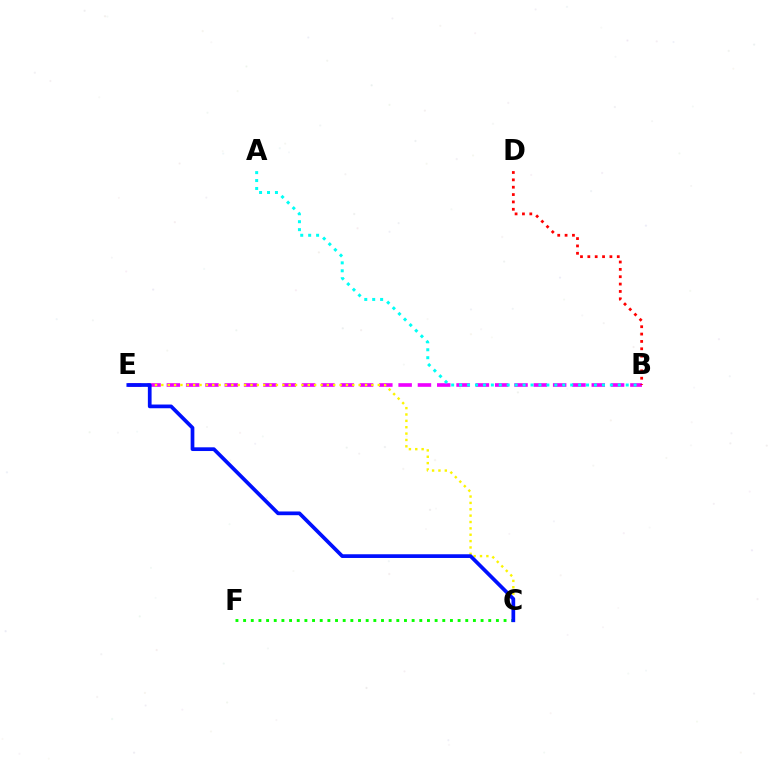{('B', 'E'): [{'color': '#ee00ff', 'line_style': 'dashed', 'thickness': 2.62}], ('C', 'E'): [{'color': '#fcf500', 'line_style': 'dotted', 'thickness': 1.73}, {'color': '#0010ff', 'line_style': 'solid', 'thickness': 2.68}], ('A', 'B'): [{'color': '#00fff6', 'line_style': 'dotted', 'thickness': 2.16}], ('C', 'F'): [{'color': '#08ff00', 'line_style': 'dotted', 'thickness': 2.08}], ('B', 'D'): [{'color': '#ff0000', 'line_style': 'dotted', 'thickness': 2.0}]}